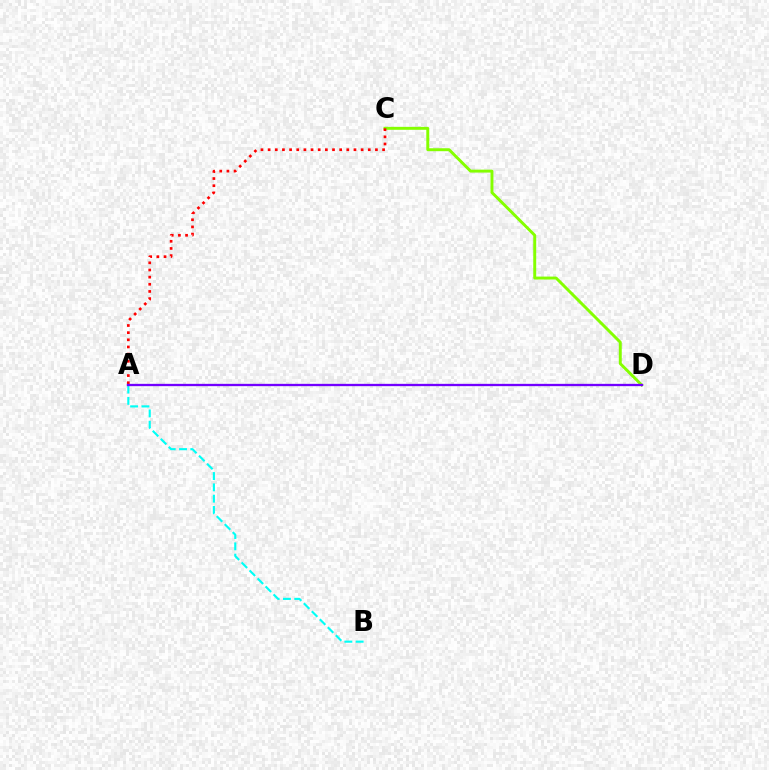{('C', 'D'): [{'color': '#84ff00', 'line_style': 'solid', 'thickness': 2.12}], ('A', 'B'): [{'color': '#00fff6', 'line_style': 'dashed', 'thickness': 1.54}], ('A', 'C'): [{'color': '#ff0000', 'line_style': 'dotted', 'thickness': 1.94}], ('A', 'D'): [{'color': '#7200ff', 'line_style': 'solid', 'thickness': 1.66}]}